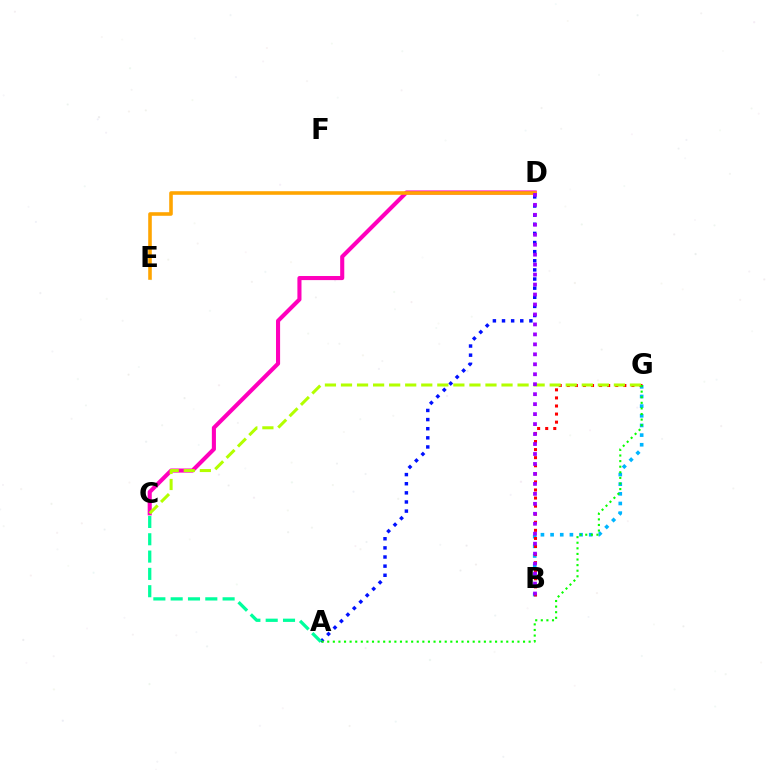{('B', 'G'): [{'color': '#00b5ff', 'line_style': 'dotted', 'thickness': 2.62}, {'color': '#ff0000', 'line_style': 'dotted', 'thickness': 2.19}], ('A', 'D'): [{'color': '#0010ff', 'line_style': 'dotted', 'thickness': 2.48}], ('C', 'D'): [{'color': '#ff00bd', 'line_style': 'solid', 'thickness': 2.95}], ('D', 'E'): [{'color': '#ffa500', 'line_style': 'solid', 'thickness': 2.58}], ('A', 'C'): [{'color': '#00ff9d', 'line_style': 'dashed', 'thickness': 2.35}], ('C', 'G'): [{'color': '#b3ff00', 'line_style': 'dashed', 'thickness': 2.18}], ('B', 'D'): [{'color': '#9b00ff', 'line_style': 'dotted', 'thickness': 2.71}], ('A', 'G'): [{'color': '#08ff00', 'line_style': 'dotted', 'thickness': 1.52}]}